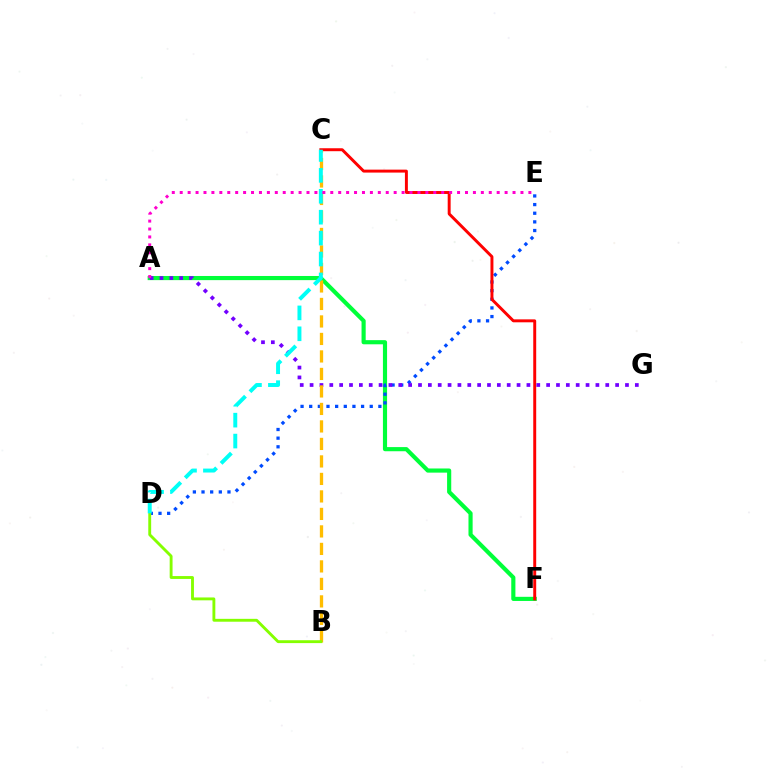{('A', 'F'): [{'color': '#00ff39', 'line_style': 'solid', 'thickness': 2.99}], ('D', 'E'): [{'color': '#004bff', 'line_style': 'dotted', 'thickness': 2.35}], ('C', 'F'): [{'color': '#ff0000', 'line_style': 'solid', 'thickness': 2.12}], ('A', 'G'): [{'color': '#7200ff', 'line_style': 'dotted', 'thickness': 2.68}], ('B', 'C'): [{'color': '#ffbd00', 'line_style': 'dashed', 'thickness': 2.38}], ('B', 'D'): [{'color': '#84ff00', 'line_style': 'solid', 'thickness': 2.07}], ('C', 'D'): [{'color': '#00fff6', 'line_style': 'dashed', 'thickness': 2.84}], ('A', 'E'): [{'color': '#ff00cf', 'line_style': 'dotted', 'thickness': 2.15}]}